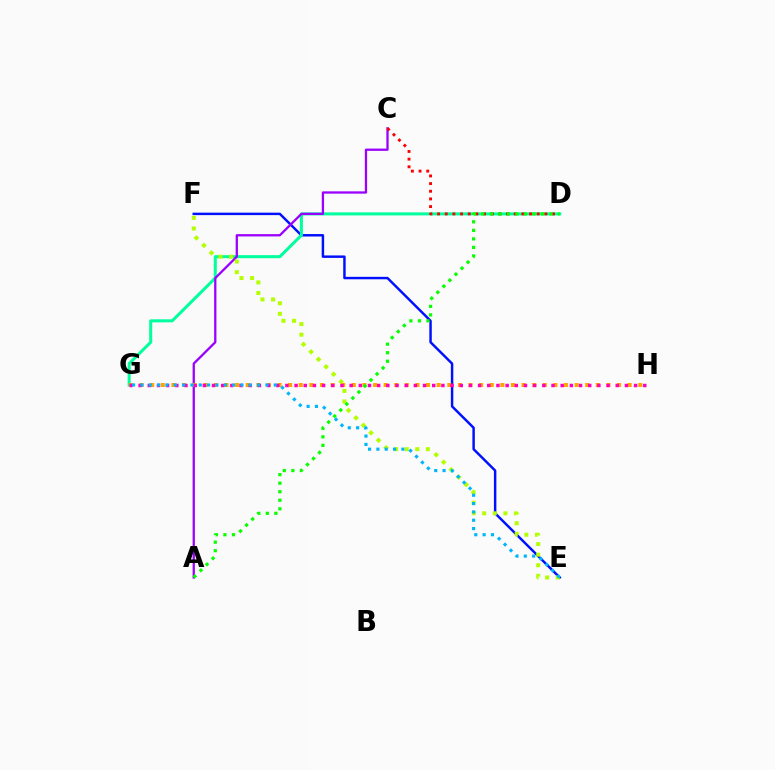{('E', 'F'): [{'color': '#0010ff', 'line_style': 'solid', 'thickness': 1.77}, {'color': '#b3ff00', 'line_style': 'dotted', 'thickness': 2.88}], ('D', 'G'): [{'color': '#00ff9d', 'line_style': 'solid', 'thickness': 2.18}], ('A', 'C'): [{'color': '#9b00ff', 'line_style': 'solid', 'thickness': 1.65}], ('G', 'H'): [{'color': '#ffa500', 'line_style': 'dotted', 'thickness': 2.88}, {'color': '#ff00bd', 'line_style': 'dotted', 'thickness': 2.49}], ('C', 'D'): [{'color': '#ff0000', 'line_style': 'dotted', 'thickness': 2.08}], ('A', 'D'): [{'color': '#08ff00', 'line_style': 'dotted', 'thickness': 2.32}], ('E', 'G'): [{'color': '#00b5ff', 'line_style': 'dotted', 'thickness': 2.26}]}